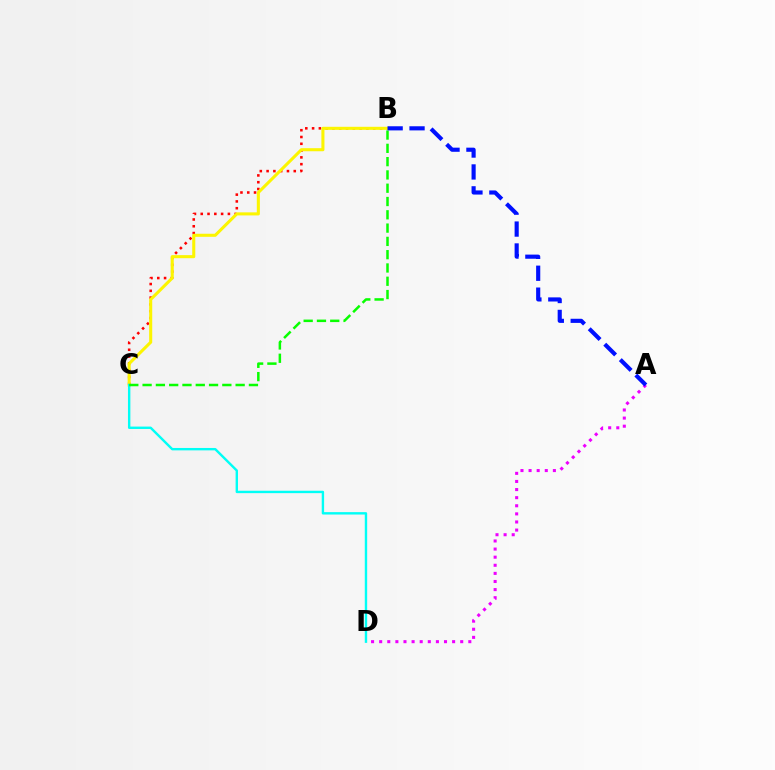{('A', 'D'): [{'color': '#ee00ff', 'line_style': 'dotted', 'thickness': 2.2}], ('B', 'C'): [{'color': '#ff0000', 'line_style': 'dotted', 'thickness': 1.84}, {'color': '#fcf500', 'line_style': 'solid', 'thickness': 2.21}, {'color': '#08ff00', 'line_style': 'dashed', 'thickness': 1.81}], ('C', 'D'): [{'color': '#00fff6', 'line_style': 'solid', 'thickness': 1.73}], ('A', 'B'): [{'color': '#0010ff', 'line_style': 'dashed', 'thickness': 2.98}]}